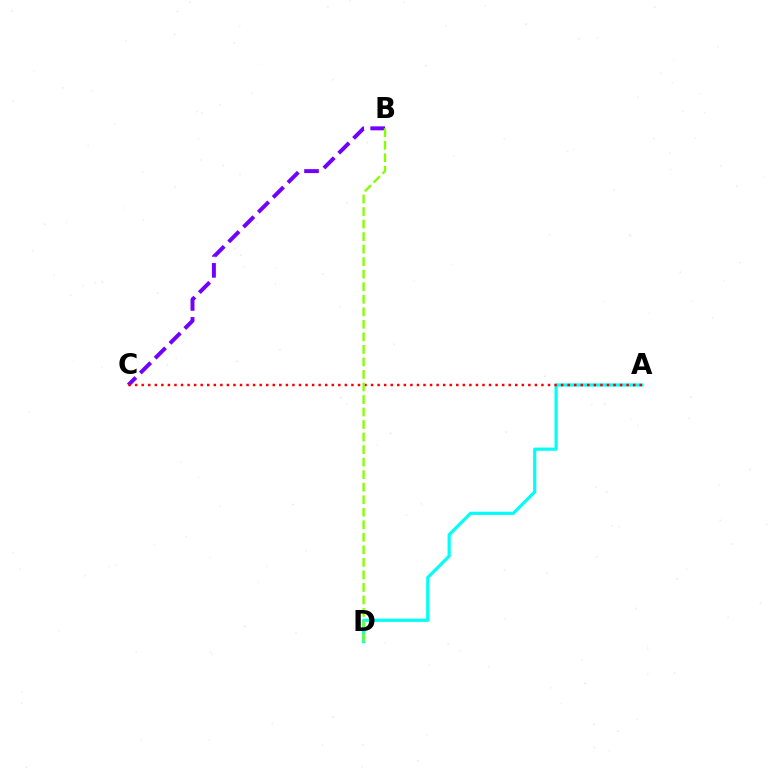{('A', 'D'): [{'color': '#00fff6', 'line_style': 'solid', 'thickness': 2.29}], ('B', 'C'): [{'color': '#7200ff', 'line_style': 'dashed', 'thickness': 2.85}], ('A', 'C'): [{'color': '#ff0000', 'line_style': 'dotted', 'thickness': 1.78}], ('B', 'D'): [{'color': '#84ff00', 'line_style': 'dashed', 'thickness': 1.7}]}